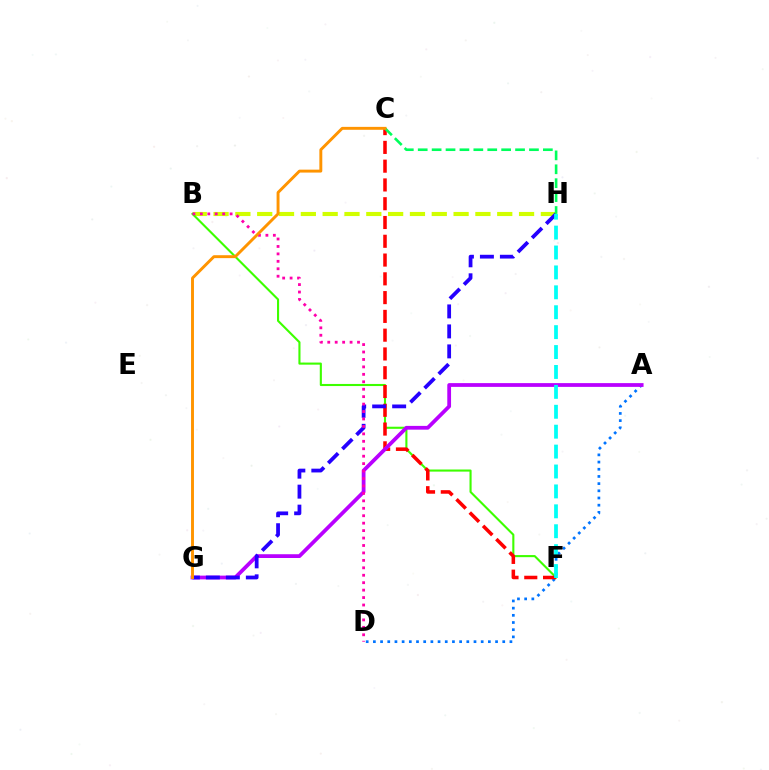{('B', 'H'): [{'color': '#d1ff00', 'line_style': 'dashed', 'thickness': 2.96}], ('B', 'F'): [{'color': '#3dff00', 'line_style': 'solid', 'thickness': 1.52}], ('A', 'D'): [{'color': '#0074ff', 'line_style': 'dotted', 'thickness': 1.95}], ('C', 'F'): [{'color': '#ff0000', 'line_style': 'dashed', 'thickness': 2.55}], ('A', 'G'): [{'color': '#b900ff', 'line_style': 'solid', 'thickness': 2.71}], ('G', 'H'): [{'color': '#2500ff', 'line_style': 'dashed', 'thickness': 2.72}], ('F', 'H'): [{'color': '#00fff6', 'line_style': 'dashed', 'thickness': 2.7}], ('B', 'D'): [{'color': '#ff00ac', 'line_style': 'dotted', 'thickness': 2.02}], ('C', 'H'): [{'color': '#00ff5c', 'line_style': 'dashed', 'thickness': 1.89}], ('C', 'G'): [{'color': '#ff9400', 'line_style': 'solid', 'thickness': 2.1}]}